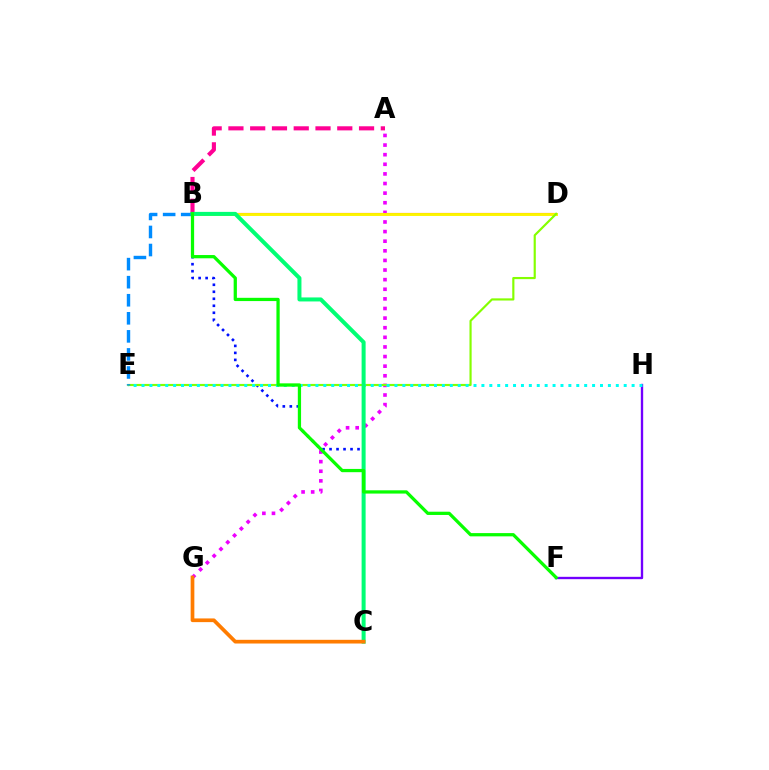{('B', 'D'): [{'color': '#ff0000', 'line_style': 'solid', 'thickness': 1.52}, {'color': '#fcf500', 'line_style': 'solid', 'thickness': 2.1}], ('B', 'C'): [{'color': '#0010ff', 'line_style': 'dotted', 'thickness': 1.9}, {'color': '#00ff74', 'line_style': 'solid', 'thickness': 2.89}], ('A', 'G'): [{'color': '#ee00ff', 'line_style': 'dotted', 'thickness': 2.61}], ('F', 'H'): [{'color': '#7200ff', 'line_style': 'solid', 'thickness': 1.7}], ('D', 'E'): [{'color': '#84ff00', 'line_style': 'solid', 'thickness': 1.56}], ('E', 'H'): [{'color': '#00fff6', 'line_style': 'dotted', 'thickness': 2.15}], ('A', 'B'): [{'color': '#ff0094', 'line_style': 'dashed', 'thickness': 2.96}], ('B', 'E'): [{'color': '#008cff', 'line_style': 'dashed', 'thickness': 2.45}], ('B', 'F'): [{'color': '#08ff00', 'line_style': 'solid', 'thickness': 2.34}], ('C', 'G'): [{'color': '#ff7c00', 'line_style': 'solid', 'thickness': 2.66}]}